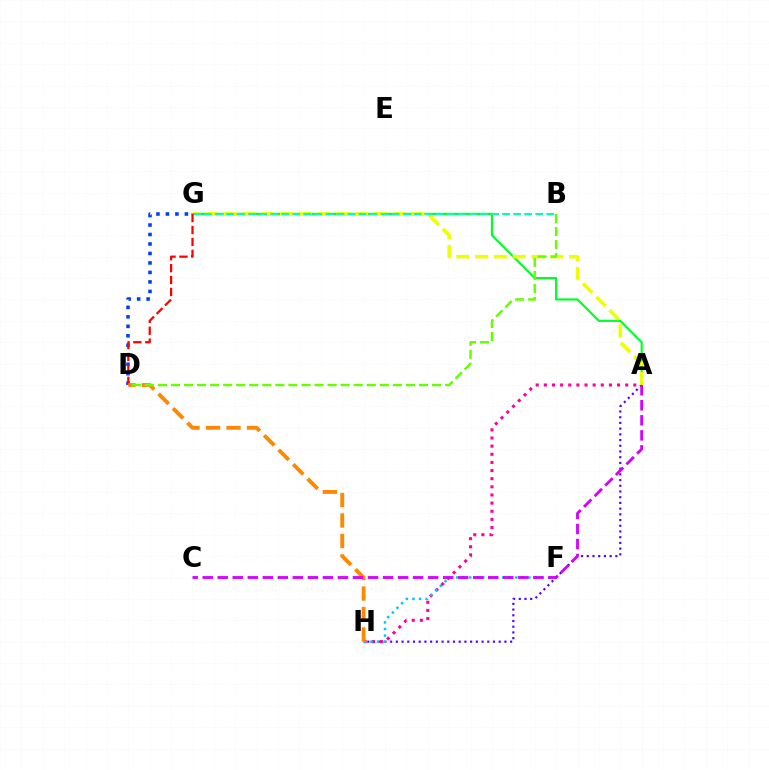{('A', 'G'): [{'color': '#00ff27', 'line_style': 'solid', 'thickness': 1.56}, {'color': '#eeff00', 'line_style': 'dashed', 'thickness': 2.55}], ('A', 'H'): [{'color': '#4f00ff', 'line_style': 'dotted', 'thickness': 1.55}, {'color': '#ff00a0', 'line_style': 'dotted', 'thickness': 2.21}], ('D', 'G'): [{'color': '#003fff', 'line_style': 'dotted', 'thickness': 2.58}, {'color': '#ff0000', 'line_style': 'dashed', 'thickness': 1.62}], ('B', 'G'): [{'color': '#00ffaf', 'line_style': 'dashed', 'thickness': 1.5}], ('F', 'H'): [{'color': '#00c7ff', 'line_style': 'dotted', 'thickness': 1.78}], ('D', 'H'): [{'color': '#ff8800', 'line_style': 'dashed', 'thickness': 2.78}], ('B', 'D'): [{'color': '#66ff00', 'line_style': 'dashed', 'thickness': 1.77}], ('A', 'C'): [{'color': '#d600ff', 'line_style': 'dashed', 'thickness': 2.04}]}